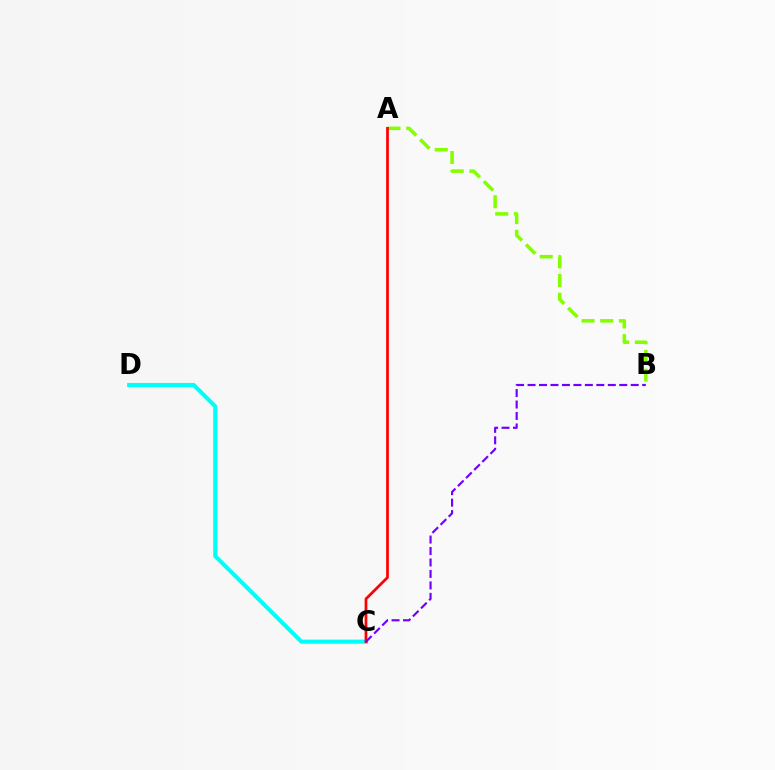{('C', 'D'): [{'color': '#00fff6', 'line_style': 'solid', 'thickness': 2.96}], ('A', 'B'): [{'color': '#84ff00', 'line_style': 'dashed', 'thickness': 2.54}], ('A', 'C'): [{'color': '#ff0000', 'line_style': 'solid', 'thickness': 1.97}], ('B', 'C'): [{'color': '#7200ff', 'line_style': 'dashed', 'thickness': 1.56}]}